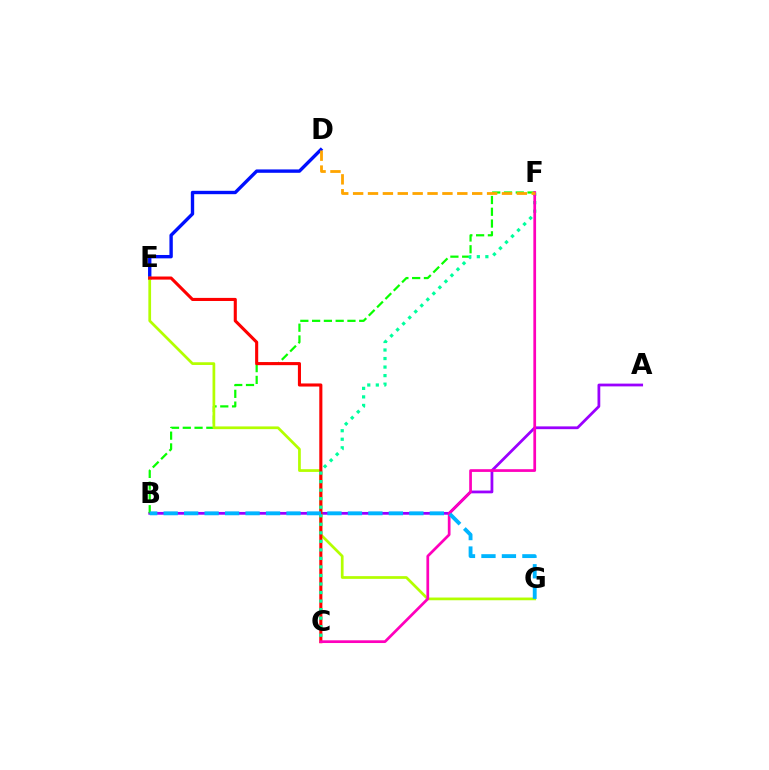{('A', 'B'): [{'color': '#9b00ff', 'line_style': 'solid', 'thickness': 2.0}], ('D', 'E'): [{'color': '#0010ff', 'line_style': 'solid', 'thickness': 2.43}], ('B', 'F'): [{'color': '#08ff00', 'line_style': 'dashed', 'thickness': 1.6}], ('E', 'G'): [{'color': '#b3ff00', 'line_style': 'solid', 'thickness': 1.96}], ('C', 'E'): [{'color': '#ff0000', 'line_style': 'solid', 'thickness': 2.22}], ('C', 'F'): [{'color': '#00ff9d', 'line_style': 'dotted', 'thickness': 2.32}, {'color': '#ff00bd', 'line_style': 'solid', 'thickness': 1.96}], ('B', 'G'): [{'color': '#00b5ff', 'line_style': 'dashed', 'thickness': 2.78}], ('D', 'F'): [{'color': '#ffa500', 'line_style': 'dashed', 'thickness': 2.02}]}